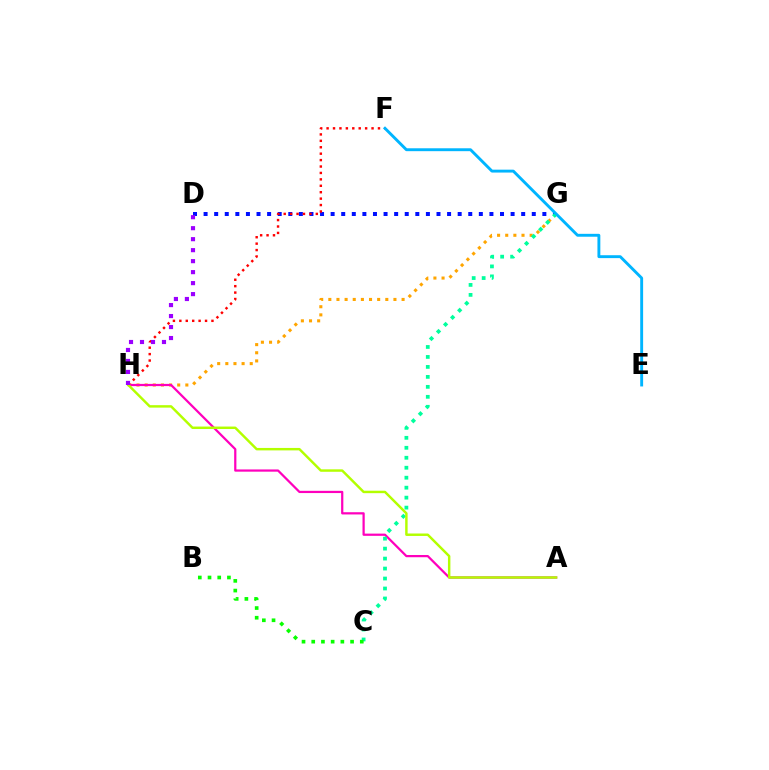{('G', 'H'): [{'color': '#ffa500', 'line_style': 'dotted', 'thickness': 2.21}], ('D', 'G'): [{'color': '#0010ff', 'line_style': 'dotted', 'thickness': 2.88}], ('F', 'H'): [{'color': '#ff0000', 'line_style': 'dotted', 'thickness': 1.74}], ('A', 'H'): [{'color': '#ff00bd', 'line_style': 'solid', 'thickness': 1.61}, {'color': '#b3ff00', 'line_style': 'solid', 'thickness': 1.76}], ('C', 'G'): [{'color': '#00ff9d', 'line_style': 'dotted', 'thickness': 2.71}], ('B', 'C'): [{'color': '#08ff00', 'line_style': 'dotted', 'thickness': 2.64}], ('D', 'H'): [{'color': '#9b00ff', 'line_style': 'dotted', 'thickness': 2.99}], ('E', 'F'): [{'color': '#00b5ff', 'line_style': 'solid', 'thickness': 2.08}]}